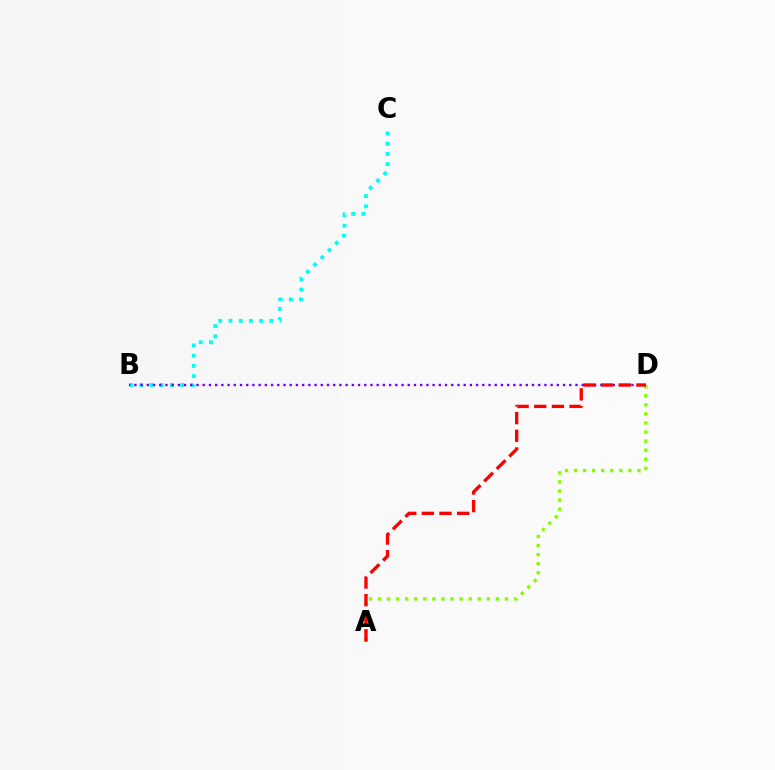{('A', 'D'): [{'color': '#84ff00', 'line_style': 'dotted', 'thickness': 2.46}, {'color': '#ff0000', 'line_style': 'dashed', 'thickness': 2.4}], ('B', 'C'): [{'color': '#00fff6', 'line_style': 'dotted', 'thickness': 2.78}], ('B', 'D'): [{'color': '#7200ff', 'line_style': 'dotted', 'thickness': 1.69}]}